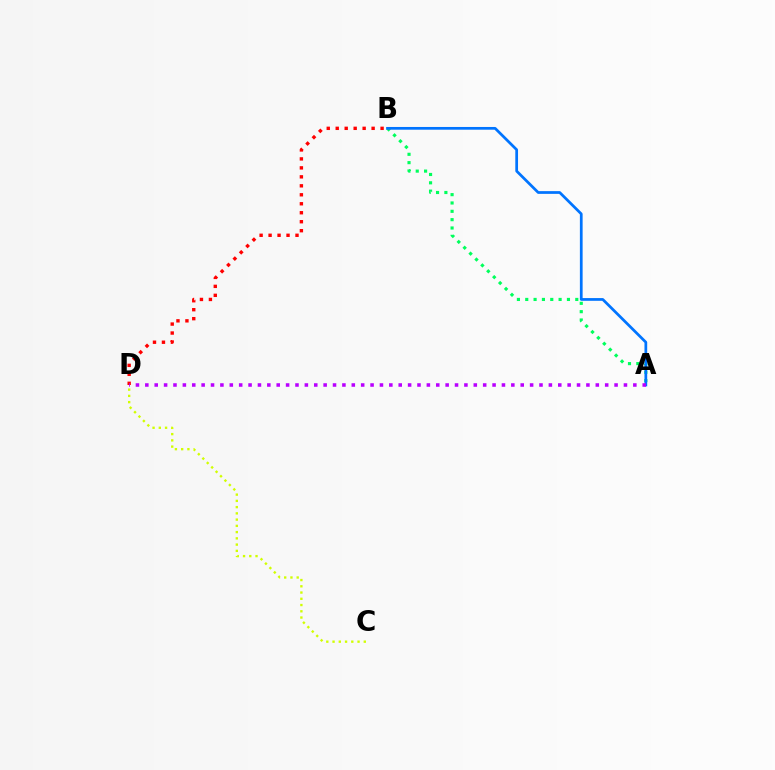{('A', 'B'): [{'color': '#00ff5c', 'line_style': 'dotted', 'thickness': 2.27}, {'color': '#0074ff', 'line_style': 'solid', 'thickness': 1.97}], ('B', 'D'): [{'color': '#ff0000', 'line_style': 'dotted', 'thickness': 2.44}], ('C', 'D'): [{'color': '#d1ff00', 'line_style': 'dotted', 'thickness': 1.7}], ('A', 'D'): [{'color': '#b900ff', 'line_style': 'dotted', 'thickness': 2.55}]}